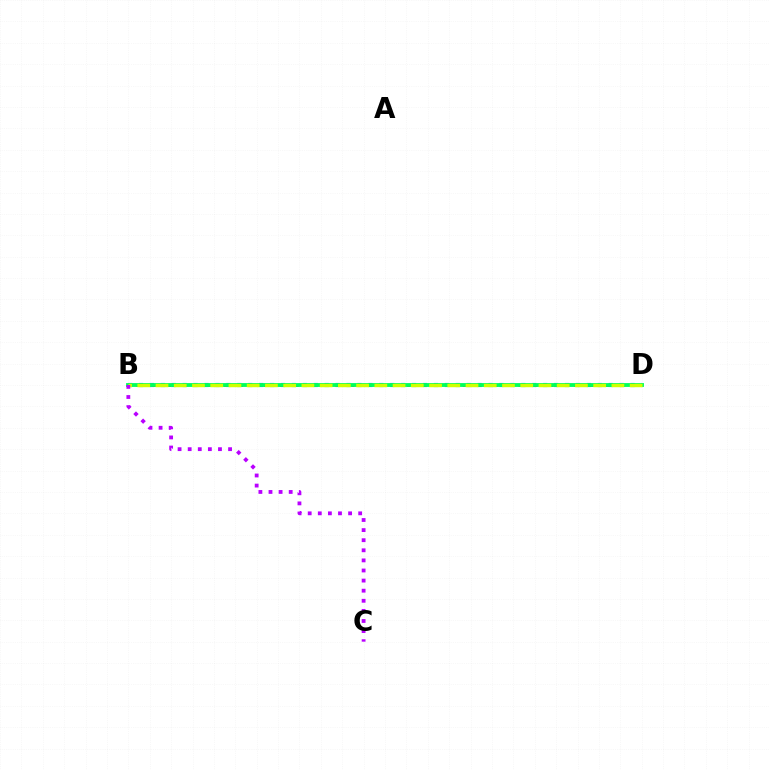{('B', 'D'): [{'color': '#0074ff', 'line_style': 'dotted', 'thickness': 2.97}, {'color': '#ff0000', 'line_style': 'dotted', 'thickness': 2.16}, {'color': '#00ff5c', 'line_style': 'solid', 'thickness': 2.78}, {'color': '#d1ff00', 'line_style': 'dashed', 'thickness': 2.48}], ('B', 'C'): [{'color': '#b900ff', 'line_style': 'dotted', 'thickness': 2.74}]}